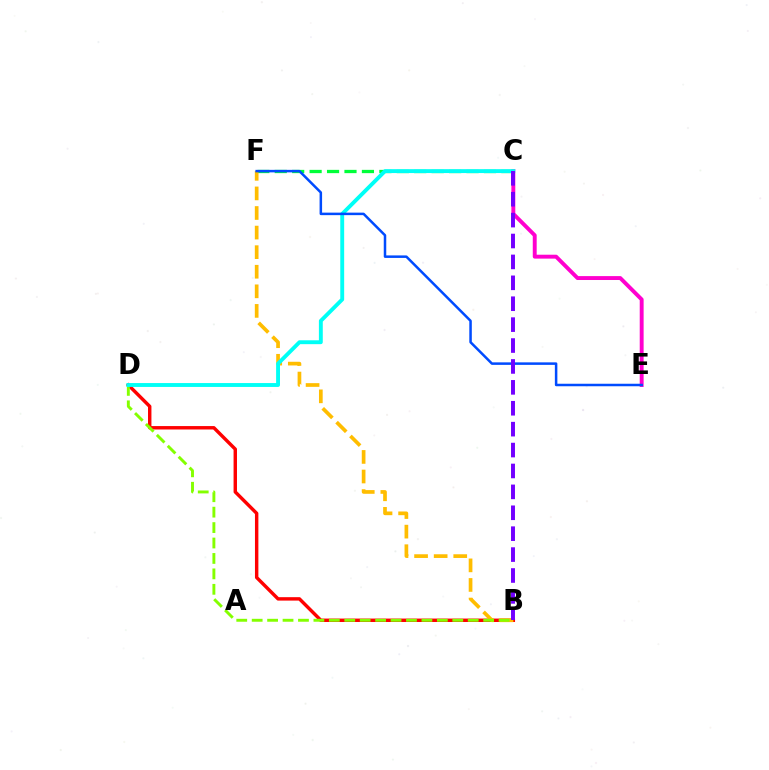{('B', 'D'): [{'color': '#ff0000', 'line_style': 'solid', 'thickness': 2.46}, {'color': '#84ff00', 'line_style': 'dashed', 'thickness': 2.1}], ('C', 'E'): [{'color': '#ff00cf', 'line_style': 'solid', 'thickness': 2.81}], ('C', 'F'): [{'color': '#00ff39', 'line_style': 'dashed', 'thickness': 2.37}], ('B', 'F'): [{'color': '#ffbd00', 'line_style': 'dashed', 'thickness': 2.66}], ('C', 'D'): [{'color': '#00fff6', 'line_style': 'solid', 'thickness': 2.8}], ('E', 'F'): [{'color': '#004bff', 'line_style': 'solid', 'thickness': 1.81}], ('B', 'C'): [{'color': '#7200ff', 'line_style': 'dashed', 'thickness': 2.84}]}